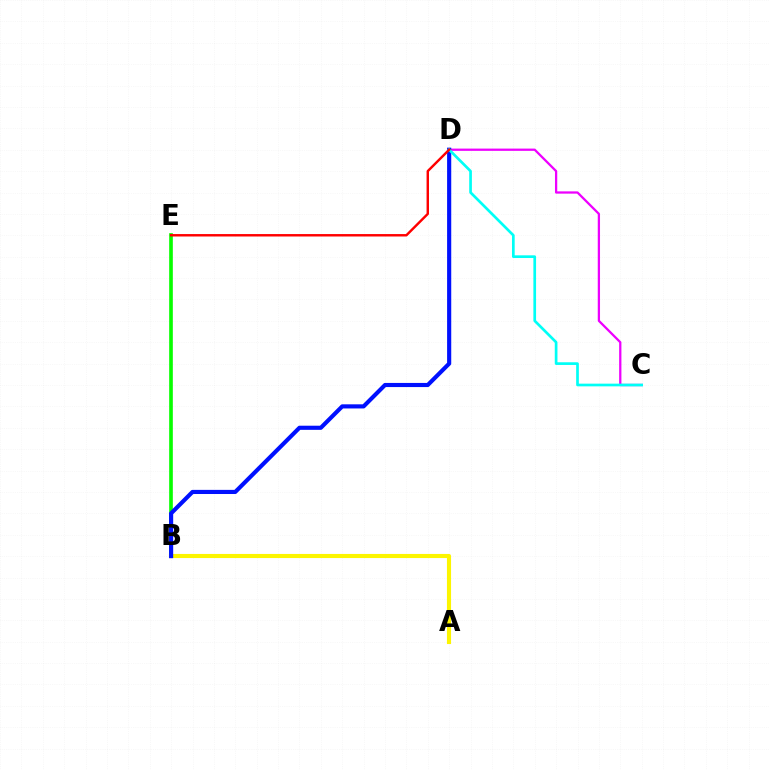{('B', 'E'): [{'color': '#08ff00', 'line_style': 'solid', 'thickness': 2.63}], ('A', 'B'): [{'color': '#fcf500', 'line_style': 'solid', 'thickness': 2.96}], ('C', 'D'): [{'color': '#ee00ff', 'line_style': 'solid', 'thickness': 1.63}, {'color': '#00fff6', 'line_style': 'solid', 'thickness': 1.94}], ('B', 'D'): [{'color': '#0010ff', 'line_style': 'solid', 'thickness': 2.98}], ('D', 'E'): [{'color': '#ff0000', 'line_style': 'solid', 'thickness': 1.75}]}